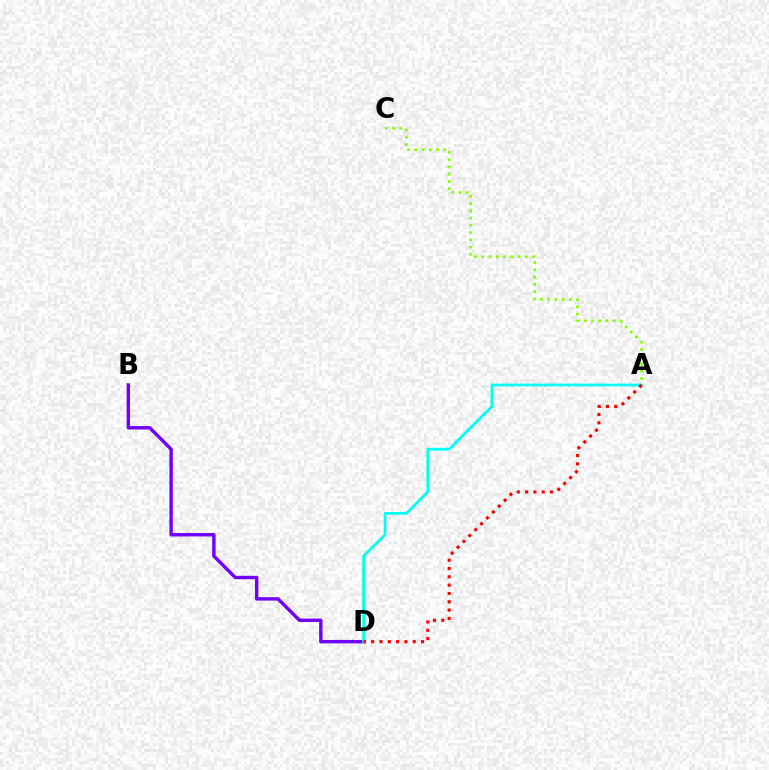{('A', 'C'): [{'color': '#84ff00', 'line_style': 'dotted', 'thickness': 1.97}], ('B', 'D'): [{'color': '#7200ff', 'line_style': 'solid', 'thickness': 2.46}], ('A', 'D'): [{'color': '#00fff6', 'line_style': 'solid', 'thickness': 2.0}, {'color': '#ff0000', 'line_style': 'dotted', 'thickness': 2.26}]}